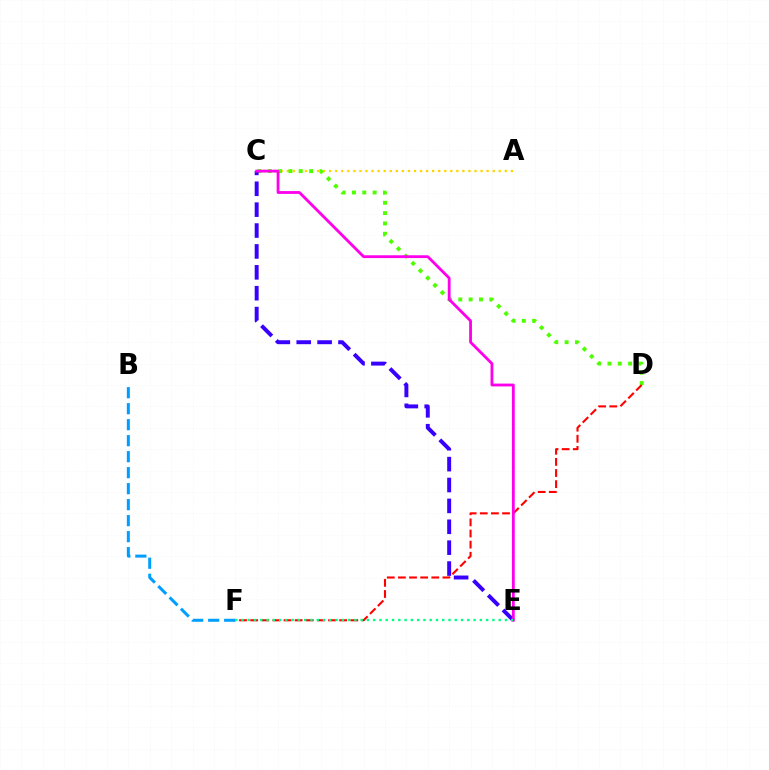{('B', 'F'): [{'color': '#009eff', 'line_style': 'dashed', 'thickness': 2.17}], ('A', 'C'): [{'color': '#ffd500', 'line_style': 'dotted', 'thickness': 1.65}], ('C', 'D'): [{'color': '#4fff00', 'line_style': 'dotted', 'thickness': 2.81}], ('C', 'E'): [{'color': '#3700ff', 'line_style': 'dashed', 'thickness': 2.84}, {'color': '#ff00ed', 'line_style': 'solid', 'thickness': 2.03}], ('D', 'F'): [{'color': '#ff0000', 'line_style': 'dashed', 'thickness': 1.51}], ('E', 'F'): [{'color': '#00ff86', 'line_style': 'dotted', 'thickness': 1.7}]}